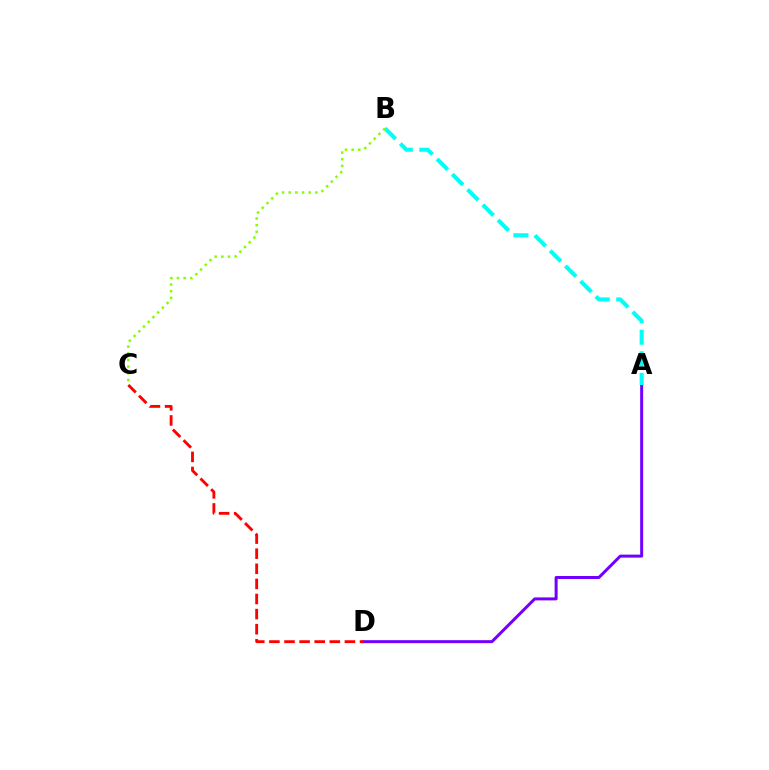{('A', 'D'): [{'color': '#7200ff', 'line_style': 'solid', 'thickness': 2.16}], ('C', 'D'): [{'color': '#ff0000', 'line_style': 'dashed', 'thickness': 2.05}], ('A', 'B'): [{'color': '#00fff6', 'line_style': 'dashed', 'thickness': 2.93}], ('B', 'C'): [{'color': '#84ff00', 'line_style': 'dotted', 'thickness': 1.81}]}